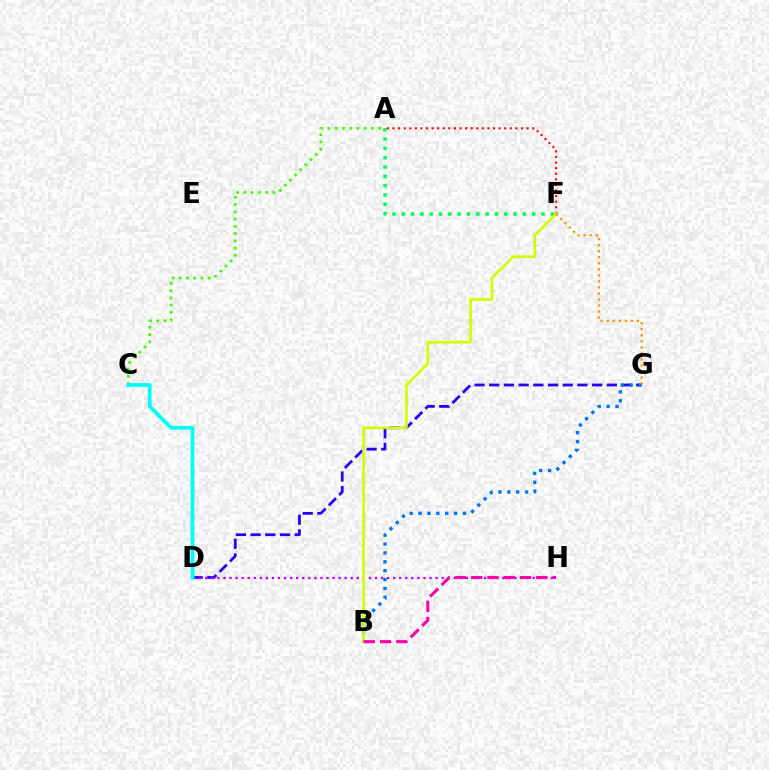{('A', 'F'): [{'color': '#00ff5c', 'line_style': 'dotted', 'thickness': 2.53}, {'color': '#ff0000', 'line_style': 'dotted', 'thickness': 1.52}], ('D', 'G'): [{'color': '#2500ff', 'line_style': 'dashed', 'thickness': 2.0}], ('B', 'G'): [{'color': '#0074ff', 'line_style': 'dotted', 'thickness': 2.41}], ('A', 'C'): [{'color': '#3dff00', 'line_style': 'dotted', 'thickness': 1.97}], ('D', 'H'): [{'color': '#b900ff', 'line_style': 'dotted', 'thickness': 1.65}], ('B', 'F'): [{'color': '#d1ff00', 'line_style': 'solid', 'thickness': 1.91}], ('F', 'G'): [{'color': '#ff9400', 'line_style': 'dotted', 'thickness': 1.64}], ('B', 'H'): [{'color': '#ff00ac', 'line_style': 'dashed', 'thickness': 2.21}], ('C', 'D'): [{'color': '#00fff6', 'line_style': 'solid', 'thickness': 2.71}]}